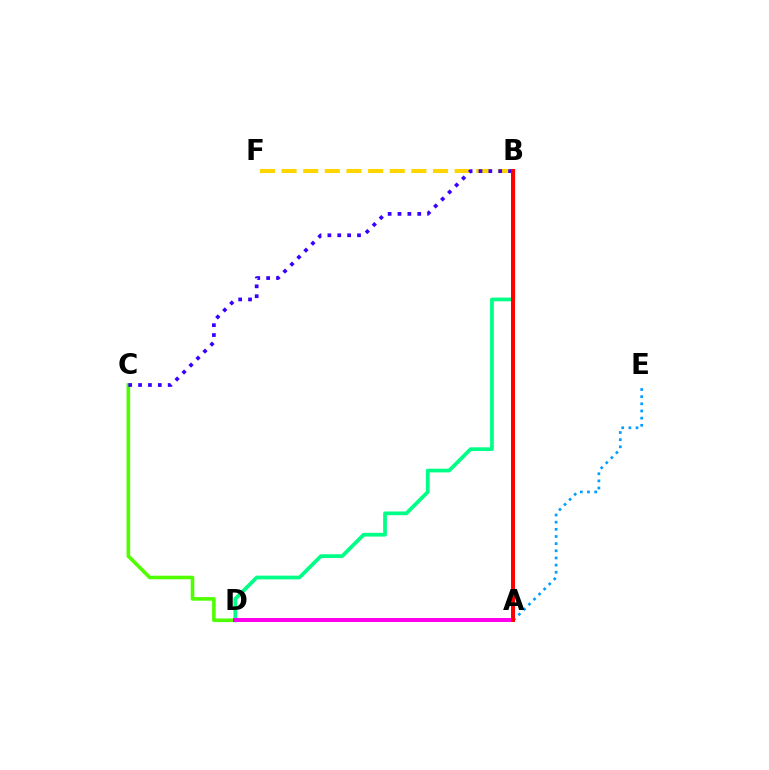{('B', 'D'): [{'color': '#00ff86', 'line_style': 'solid', 'thickness': 2.69}], ('C', 'D'): [{'color': '#4fff00', 'line_style': 'solid', 'thickness': 2.59}], ('A', 'E'): [{'color': '#009eff', 'line_style': 'dotted', 'thickness': 1.94}], ('B', 'F'): [{'color': '#ffd500', 'line_style': 'dashed', 'thickness': 2.94}], ('A', 'D'): [{'color': '#ff00ed', 'line_style': 'solid', 'thickness': 2.87}], ('B', 'C'): [{'color': '#3700ff', 'line_style': 'dotted', 'thickness': 2.68}], ('A', 'B'): [{'color': '#ff0000', 'line_style': 'solid', 'thickness': 2.86}]}